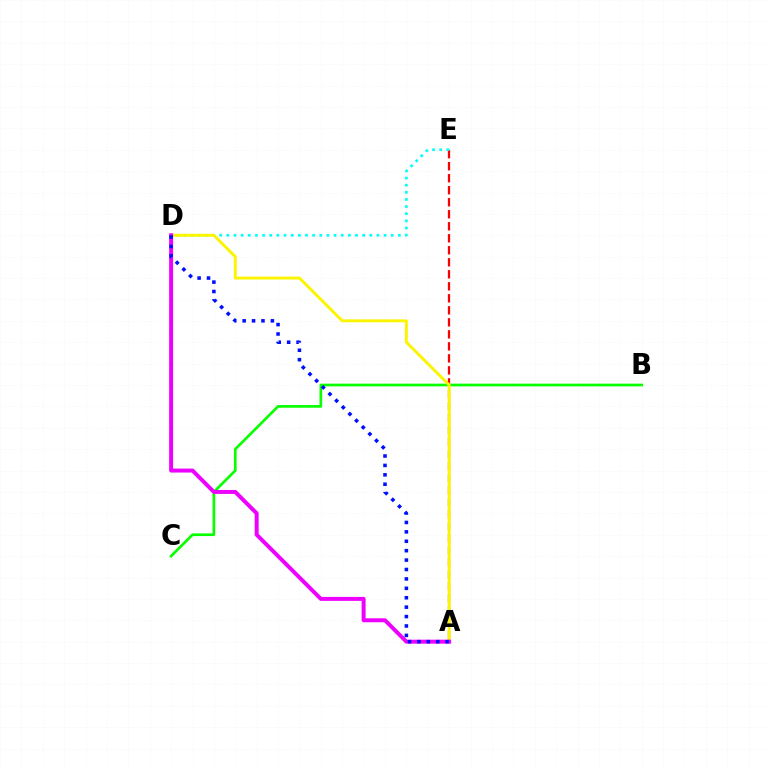{('A', 'E'): [{'color': '#ff0000', 'line_style': 'dashed', 'thickness': 1.63}], ('B', 'C'): [{'color': '#08ff00', 'line_style': 'solid', 'thickness': 1.93}], ('D', 'E'): [{'color': '#00fff6', 'line_style': 'dotted', 'thickness': 1.94}], ('A', 'D'): [{'color': '#fcf500', 'line_style': 'solid', 'thickness': 2.11}, {'color': '#ee00ff', 'line_style': 'solid', 'thickness': 2.86}, {'color': '#0010ff', 'line_style': 'dotted', 'thickness': 2.56}]}